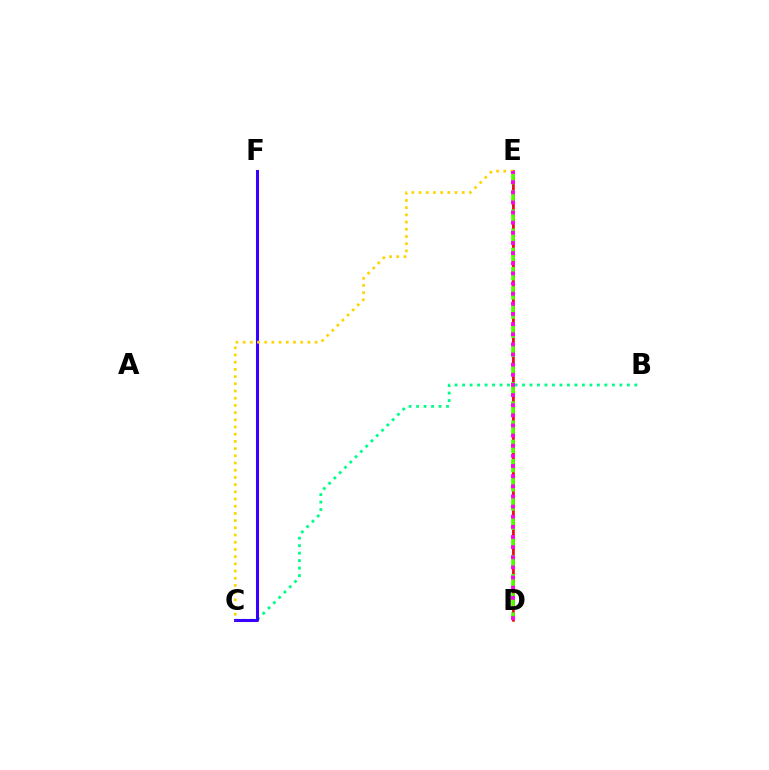{('B', 'C'): [{'color': '#00ff86', 'line_style': 'dotted', 'thickness': 2.03}], ('D', 'E'): [{'color': '#009eff', 'line_style': 'solid', 'thickness': 1.55}, {'color': '#ff0000', 'line_style': 'solid', 'thickness': 1.81}, {'color': '#4fff00', 'line_style': 'dashed', 'thickness': 2.61}, {'color': '#ff00ed', 'line_style': 'dotted', 'thickness': 2.75}], ('C', 'F'): [{'color': '#3700ff', 'line_style': 'solid', 'thickness': 2.19}], ('C', 'E'): [{'color': '#ffd500', 'line_style': 'dotted', 'thickness': 1.96}]}